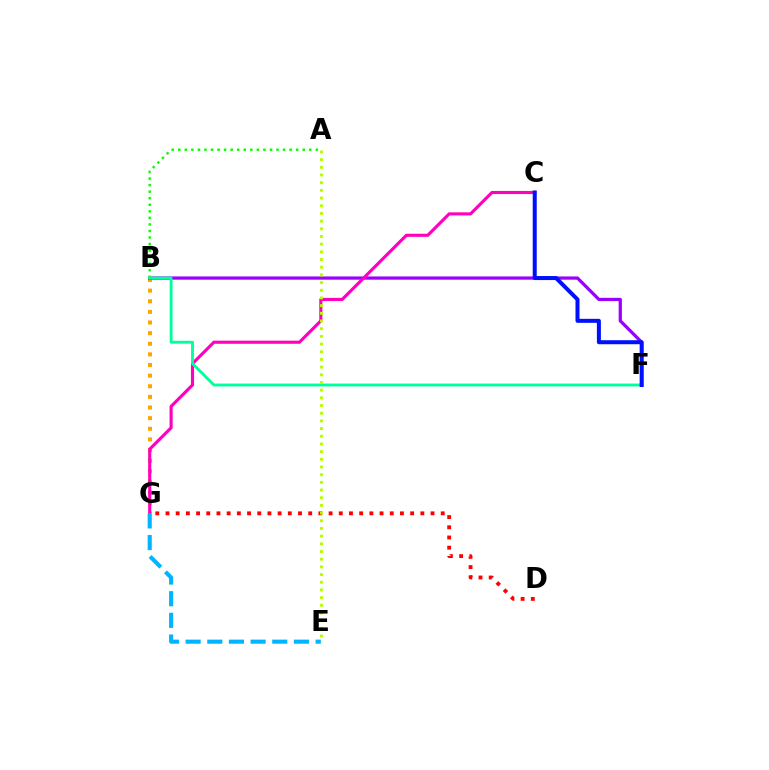{('B', 'G'): [{'color': '#ffa500', 'line_style': 'dotted', 'thickness': 2.89}], ('B', 'F'): [{'color': '#9b00ff', 'line_style': 'solid', 'thickness': 2.33}, {'color': '#00ff9d', 'line_style': 'solid', 'thickness': 2.06}], ('D', 'G'): [{'color': '#ff0000', 'line_style': 'dotted', 'thickness': 2.77}], ('A', 'B'): [{'color': '#08ff00', 'line_style': 'dotted', 'thickness': 1.78}], ('C', 'G'): [{'color': '#ff00bd', 'line_style': 'solid', 'thickness': 2.25}], ('C', 'F'): [{'color': '#0010ff', 'line_style': 'solid', 'thickness': 2.89}], ('A', 'E'): [{'color': '#b3ff00', 'line_style': 'dotted', 'thickness': 2.09}], ('E', 'G'): [{'color': '#00b5ff', 'line_style': 'dashed', 'thickness': 2.94}]}